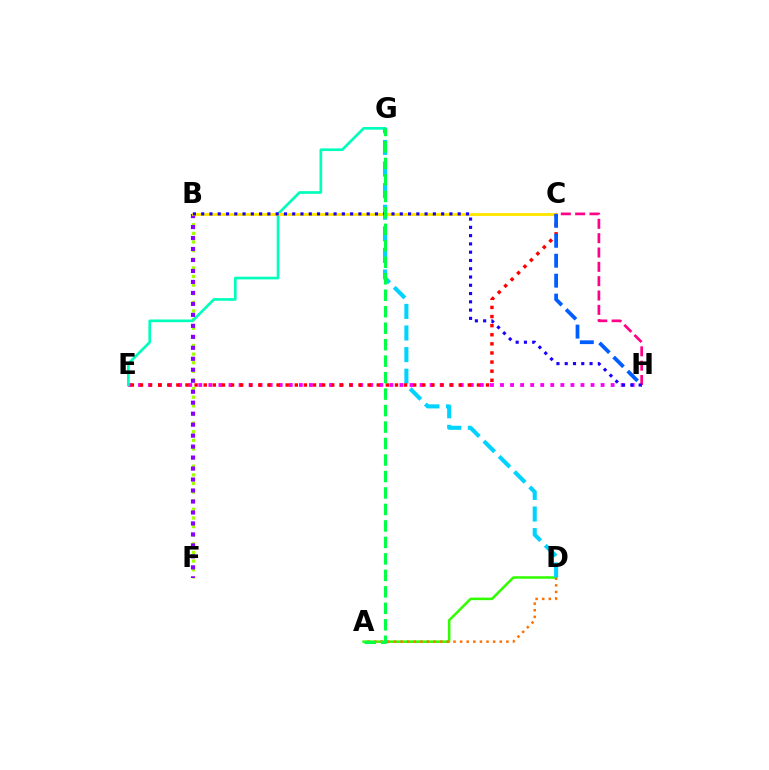{('A', 'D'): [{'color': '#31ff00', 'line_style': 'solid', 'thickness': 1.82}, {'color': '#ff7000', 'line_style': 'dotted', 'thickness': 1.8}], ('E', 'H'): [{'color': '#fa00f9', 'line_style': 'dotted', 'thickness': 2.73}], ('B', 'F'): [{'color': '#a2ff00', 'line_style': 'dotted', 'thickness': 2.34}, {'color': '#8a00ff', 'line_style': 'dotted', 'thickness': 2.98}], ('E', 'G'): [{'color': '#00ffbb', 'line_style': 'solid', 'thickness': 1.93}], ('D', 'G'): [{'color': '#00d3ff', 'line_style': 'dashed', 'thickness': 2.93}], ('C', 'H'): [{'color': '#ff0088', 'line_style': 'dashed', 'thickness': 1.95}, {'color': '#005dff', 'line_style': 'dashed', 'thickness': 2.71}], ('B', 'C'): [{'color': '#ffe600', 'line_style': 'solid', 'thickness': 2.07}], ('B', 'H'): [{'color': '#1900ff', 'line_style': 'dotted', 'thickness': 2.25}], ('C', 'E'): [{'color': '#ff0000', 'line_style': 'dotted', 'thickness': 2.47}], ('A', 'G'): [{'color': '#00ff45', 'line_style': 'dashed', 'thickness': 2.24}]}